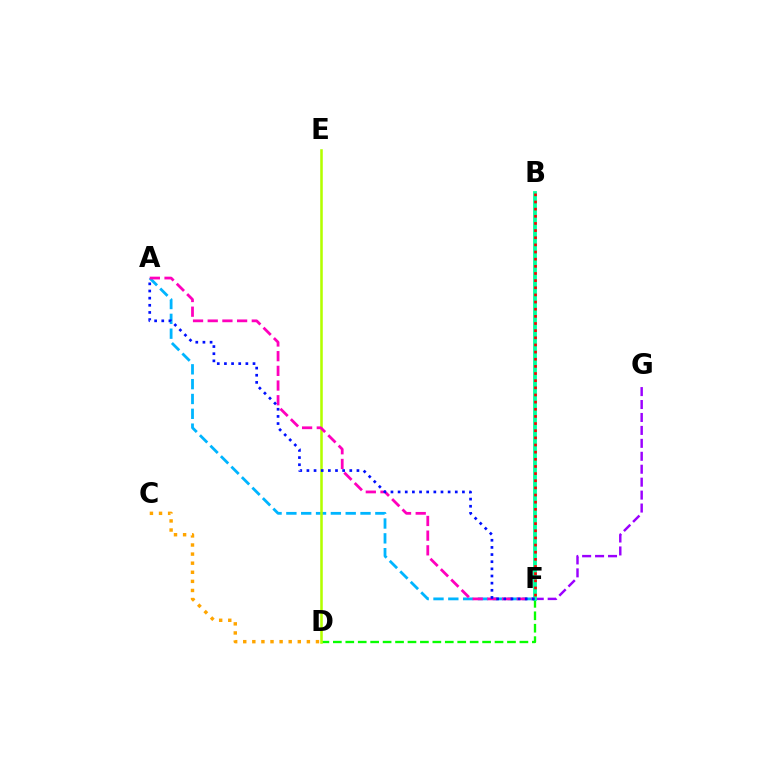{('A', 'F'): [{'color': '#00b5ff', 'line_style': 'dashed', 'thickness': 2.01}, {'color': '#ff00bd', 'line_style': 'dashed', 'thickness': 2.0}, {'color': '#0010ff', 'line_style': 'dotted', 'thickness': 1.94}], ('D', 'F'): [{'color': '#08ff00', 'line_style': 'dashed', 'thickness': 1.69}], ('D', 'E'): [{'color': '#b3ff00', 'line_style': 'solid', 'thickness': 1.84}], ('F', 'G'): [{'color': '#9b00ff', 'line_style': 'dashed', 'thickness': 1.76}], ('B', 'F'): [{'color': '#00ff9d', 'line_style': 'solid', 'thickness': 2.74}, {'color': '#ff0000', 'line_style': 'dotted', 'thickness': 1.94}], ('C', 'D'): [{'color': '#ffa500', 'line_style': 'dotted', 'thickness': 2.47}]}